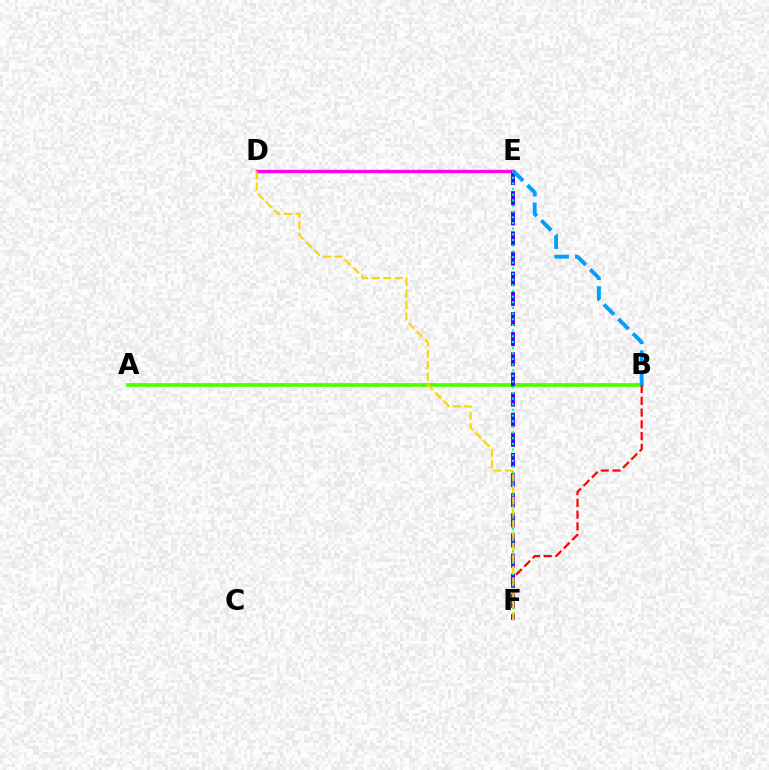{('A', 'B'): [{'color': '#4fff00', 'line_style': 'solid', 'thickness': 2.7}], ('D', 'E'): [{'color': '#ff00ed', 'line_style': 'solid', 'thickness': 2.4}], ('B', 'F'): [{'color': '#ff0000', 'line_style': 'dashed', 'thickness': 1.6}], ('E', 'F'): [{'color': '#3700ff', 'line_style': 'dashed', 'thickness': 2.74}, {'color': '#00ff86', 'line_style': 'dotted', 'thickness': 1.54}], ('B', 'E'): [{'color': '#009eff', 'line_style': 'dashed', 'thickness': 2.78}], ('D', 'F'): [{'color': '#ffd500', 'line_style': 'dashed', 'thickness': 1.57}]}